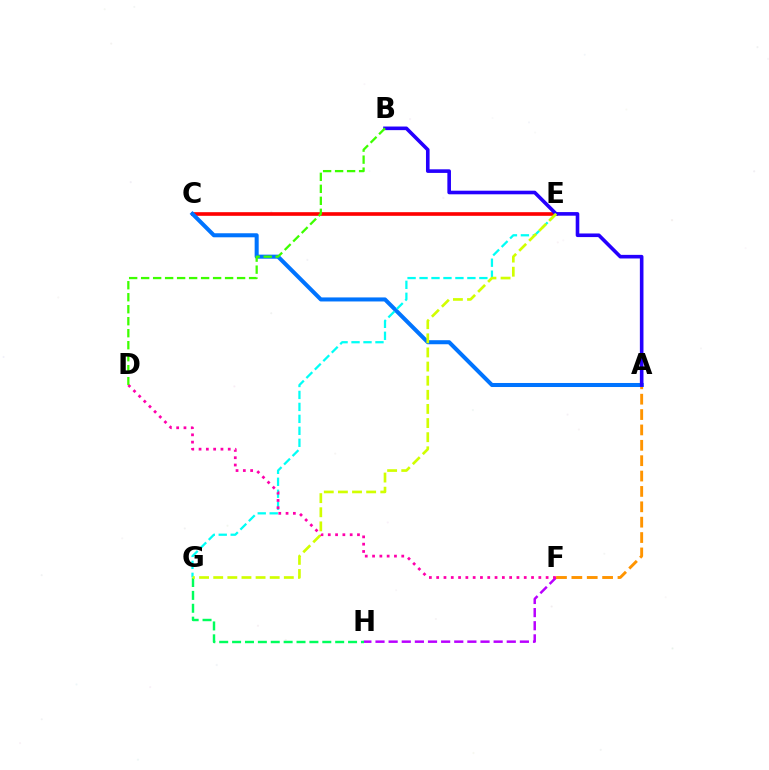{('C', 'E'): [{'color': '#ff0000', 'line_style': 'solid', 'thickness': 2.62}], ('F', 'H'): [{'color': '#b900ff', 'line_style': 'dashed', 'thickness': 1.78}], ('A', 'F'): [{'color': '#ff9400', 'line_style': 'dashed', 'thickness': 2.09}], ('A', 'C'): [{'color': '#0074ff', 'line_style': 'solid', 'thickness': 2.91}], ('A', 'B'): [{'color': '#2500ff', 'line_style': 'solid', 'thickness': 2.6}], ('E', 'G'): [{'color': '#00fff6', 'line_style': 'dashed', 'thickness': 1.63}, {'color': '#d1ff00', 'line_style': 'dashed', 'thickness': 1.92}], ('D', 'F'): [{'color': '#ff00ac', 'line_style': 'dotted', 'thickness': 1.98}], ('B', 'D'): [{'color': '#3dff00', 'line_style': 'dashed', 'thickness': 1.63}], ('G', 'H'): [{'color': '#00ff5c', 'line_style': 'dashed', 'thickness': 1.75}]}